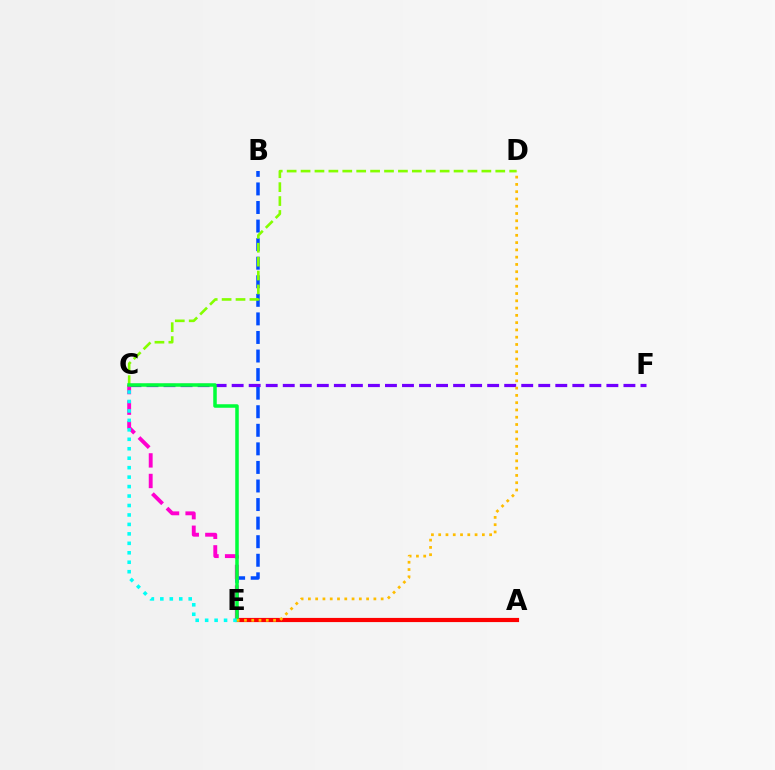{('B', 'E'): [{'color': '#004bff', 'line_style': 'dashed', 'thickness': 2.52}], ('A', 'E'): [{'color': '#ff0000', 'line_style': 'solid', 'thickness': 3.0}], ('C', 'D'): [{'color': '#84ff00', 'line_style': 'dashed', 'thickness': 1.89}], ('C', 'F'): [{'color': '#7200ff', 'line_style': 'dashed', 'thickness': 2.31}], ('C', 'E'): [{'color': '#ff00cf', 'line_style': 'dashed', 'thickness': 2.79}, {'color': '#00ff39', 'line_style': 'solid', 'thickness': 2.53}, {'color': '#00fff6', 'line_style': 'dotted', 'thickness': 2.57}], ('D', 'E'): [{'color': '#ffbd00', 'line_style': 'dotted', 'thickness': 1.98}]}